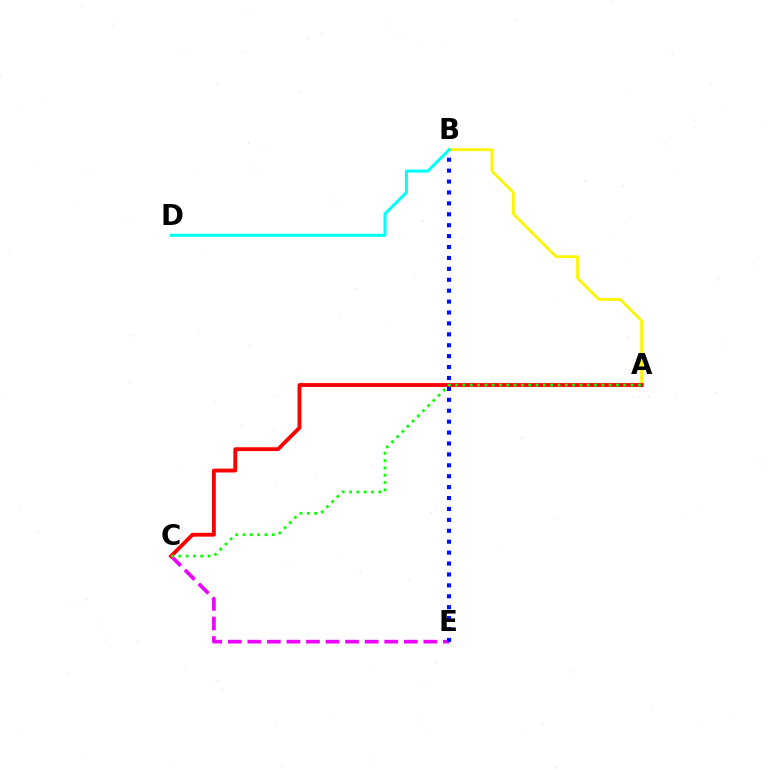{('C', 'E'): [{'color': '#ee00ff', 'line_style': 'dashed', 'thickness': 2.66}], ('B', 'E'): [{'color': '#0010ff', 'line_style': 'dotted', 'thickness': 2.97}], ('A', 'B'): [{'color': '#fcf500', 'line_style': 'solid', 'thickness': 2.0}], ('A', 'C'): [{'color': '#ff0000', 'line_style': 'solid', 'thickness': 2.77}, {'color': '#08ff00', 'line_style': 'dotted', 'thickness': 1.99}], ('B', 'D'): [{'color': '#00fff6', 'line_style': 'solid', 'thickness': 2.17}]}